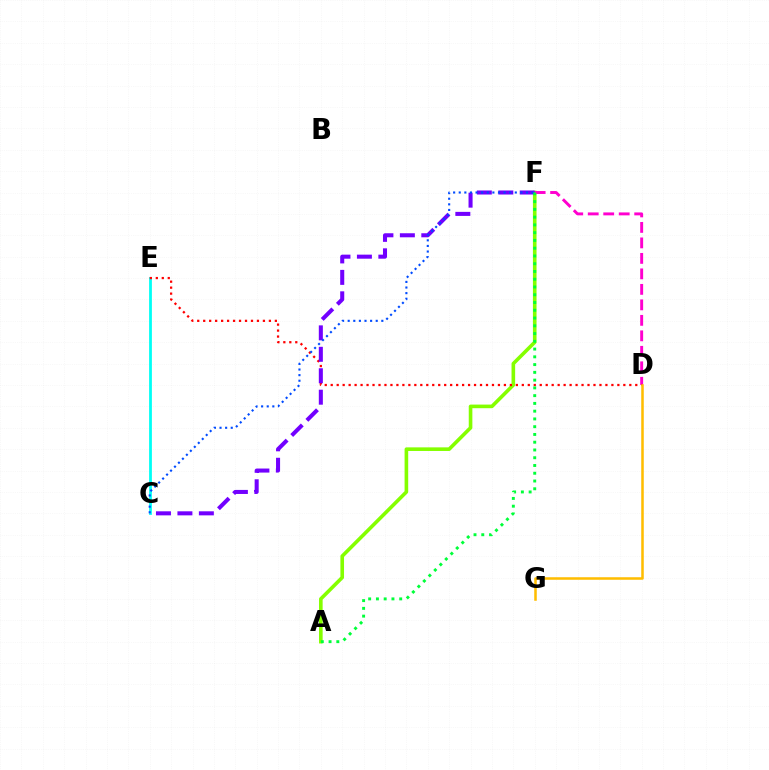{('A', 'F'): [{'color': '#84ff00', 'line_style': 'solid', 'thickness': 2.6}, {'color': '#00ff39', 'line_style': 'dotted', 'thickness': 2.11}], ('C', 'E'): [{'color': '#00fff6', 'line_style': 'solid', 'thickness': 2.0}], ('D', 'F'): [{'color': '#ff00cf', 'line_style': 'dashed', 'thickness': 2.1}], ('D', 'E'): [{'color': '#ff0000', 'line_style': 'dotted', 'thickness': 1.62}], ('C', 'F'): [{'color': '#7200ff', 'line_style': 'dashed', 'thickness': 2.91}, {'color': '#004bff', 'line_style': 'dotted', 'thickness': 1.52}], ('D', 'G'): [{'color': '#ffbd00', 'line_style': 'solid', 'thickness': 1.82}]}